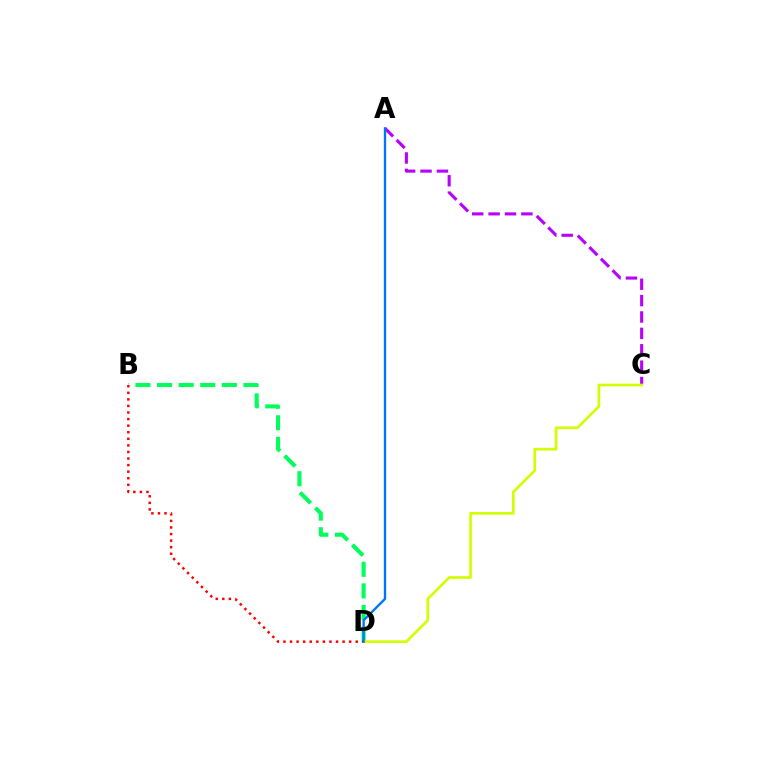{('A', 'C'): [{'color': '#b900ff', 'line_style': 'dashed', 'thickness': 2.23}], ('B', 'D'): [{'color': '#00ff5c', 'line_style': 'dashed', 'thickness': 2.94}, {'color': '#ff0000', 'line_style': 'dotted', 'thickness': 1.79}], ('C', 'D'): [{'color': '#d1ff00', 'line_style': 'solid', 'thickness': 1.92}], ('A', 'D'): [{'color': '#0074ff', 'line_style': 'solid', 'thickness': 1.68}]}